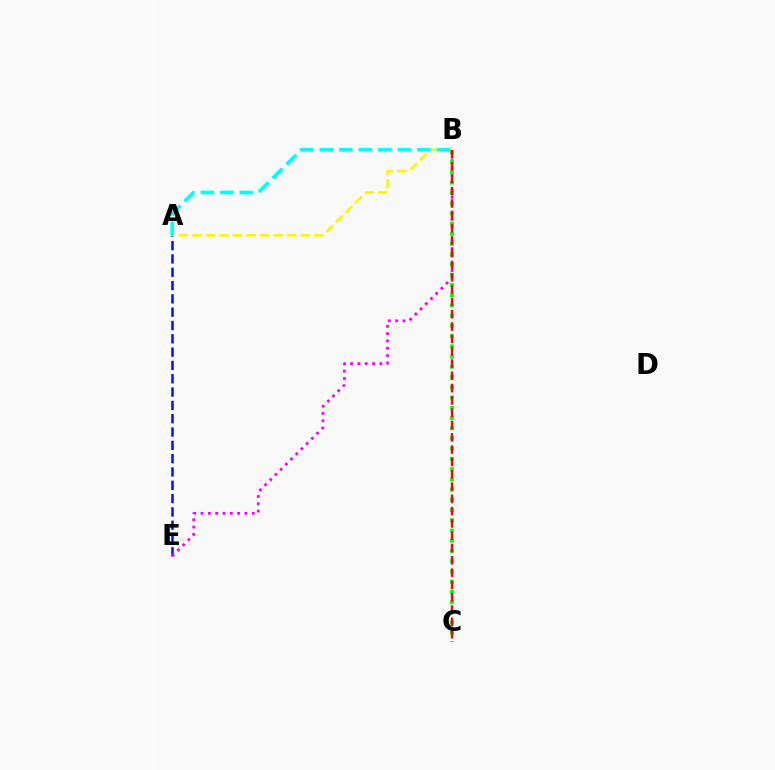{('A', 'E'): [{'color': '#0010ff', 'line_style': 'dashed', 'thickness': 1.81}], ('B', 'E'): [{'color': '#ee00ff', 'line_style': 'dotted', 'thickness': 1.99}], ('A', 'B'): [{'color': '#fcf500', 'line_style': 'dashed', 'thickness': 1.84}, {'color': '#00fff6', 'line_style': 'dashed', 'thickness': 2.65}], ('B', 'C'): [{'color': '#08ff00', 'line_style': 'dotted', 'thickness': 2.78}, {'color': '#ff0000', 'line_style': 'dashed', 'thickness': 1.67}]}